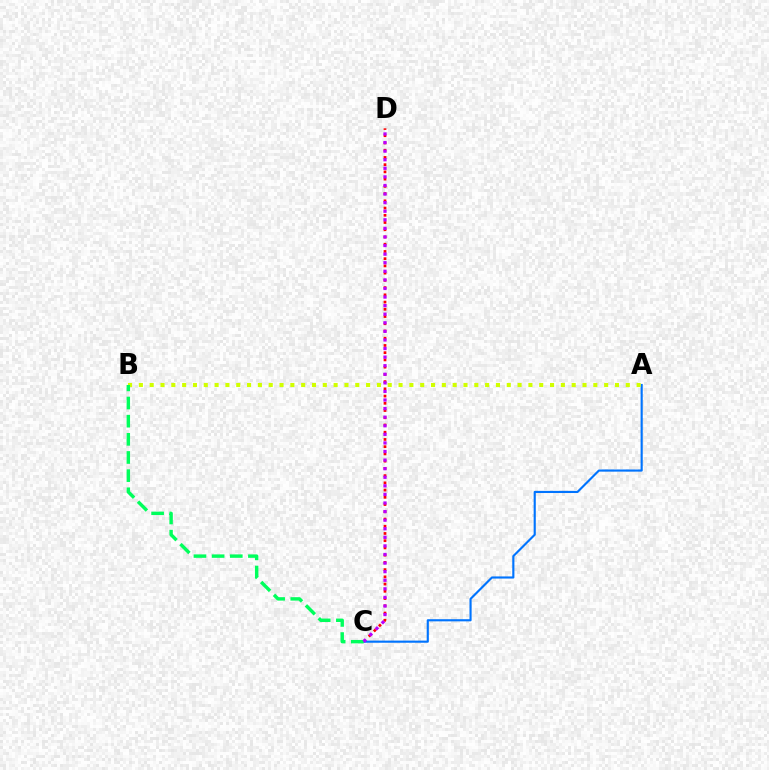{('C', 'D'): [{'color': '#ff0000', 'line_style': 'dotted', 'thickness': 1.96}, {'color': '#b900ff', 'line_style': 'dotted', 'thickness': 2.33}], ('A', 'C'): [{'color': '#0074ff', 'line_style': 'solid', 'thickness': 1.54}], ('A', 'B'): [{'color': '#d1ff00', 'line_style': 'dotted', 'thickness': 2.94}], ('B', 'C'): [{'color': '#00ff5c', 'line_style': 'dashed', 'thickness': 2.47}]}